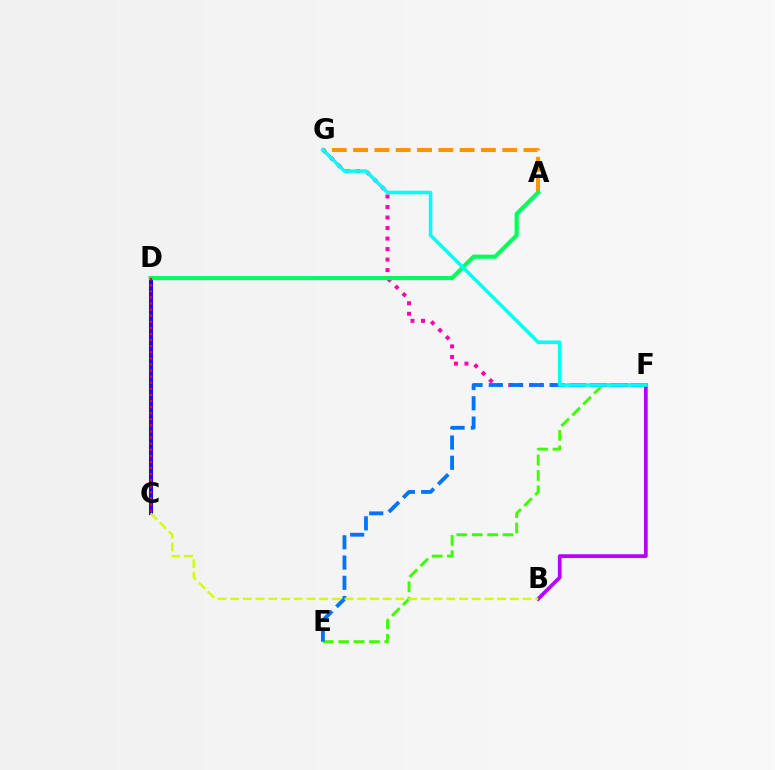{('E', 'F'): [{'color': '#3dff00', 'line_style': 'dashed', 'thickness': 2.09}, {'color': '#0074ff', 'line_style': 'dashed', 'thickness': 2.75}], ('F', 'G'): [{'color': '#ff00ac', 'line_style': 'dotted', 'thickness': 2.86}, {'color': '#00fff6', 'line_style': 'solid', 'thickness': 2.53}], ('B', 'F'): [{'color': '#b900ff', 'line_style': 'solid', 'thickness': 2.68}], ('C', 'D'): [{'color': '#2500ff', 'line_style': 'solid', 'thickness': 2.94}, {'color': '#ff0000', 'line_style': 'dotted', 'thickness': 1.66}], ('A', 'G'): [{'color': '#ff9400', 'line_style': 'dashed', 'thickness': 2.89}], ('B', 'C'): [{'color': '#d1ff00', 'line_style': 'dashed', 'thickness': 1.73}], ('A', 'D'): [{'color': '#00ff5c', 'line_style': 'solid', 'thickness': 2.95}]}